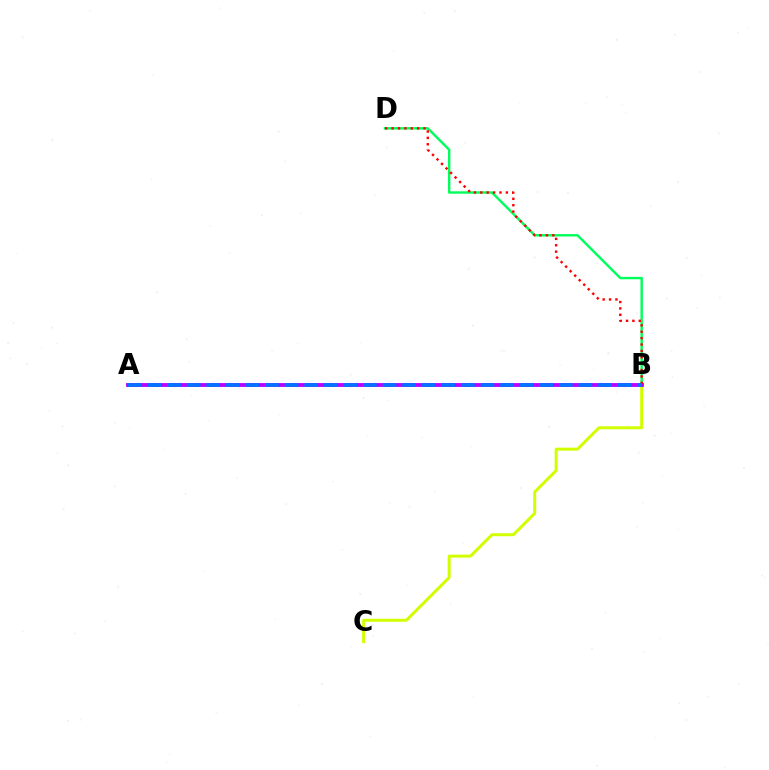{('B', 'D'): [{'color': '#00ff5c', 'line_style': 'solid', 'thickness': 1.75}, {'color': '#ff0000', 'line_style': 'dotted', 'thickness': 1.74}], ('B', 'C'): [{'color': '#d1ff00', 'line_style': 'solid', 'thickness': 2.15}], ('A', 'B'): [{'color': '#b900ff', 'line_style': 'solid', 'thickness': 2.76}, {'color': '#0074ff', 'line_style': 'dashed', 'thickness': 2.66}]}